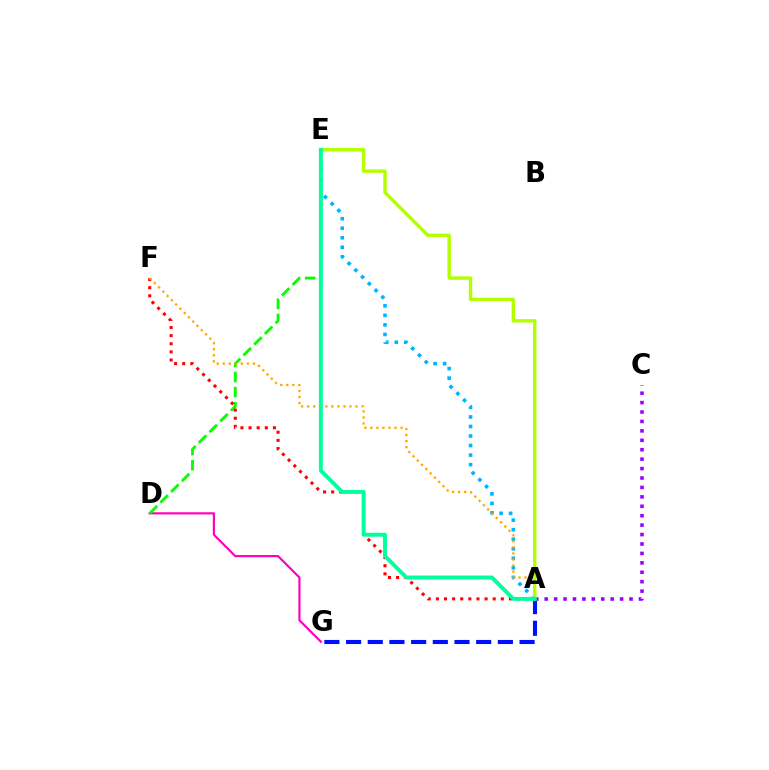{('D', 'G'): [{'color': '#ff00bd', 'line_style': 'solid', 'thickness': 1.56}], ('A', 'E'): [{'color': '#00b5ff', 'line_style': 'dotted', 'thickness': 2.59}, {'color': '#b3ff00', 'line_style': 'solid', 'thickness': 2.46}, {'color': '#00ff9d', 'line_style': 'solid', 'thickness': 2.81}], ('A', 'C'): [{'color': '#9b00ff', 'line_style': 'dotted', 'thickness': 2.56}], ('D', 'E'): [{'color': '#08ff00', 'line_style': 'dashed', 'thickness': 2.06}], ('A', 'F'): [{'color': '#ff0000', 'line_style': 'dotted', 'thickness': 2.2}, {'color': '#ffa500', 'line_style': 'dotted', 'thickness': 1.64}], ('A', 'G'): [{'color': '#0010ff', 'line_style': 'dashed', 'thickness': 2.95}]}